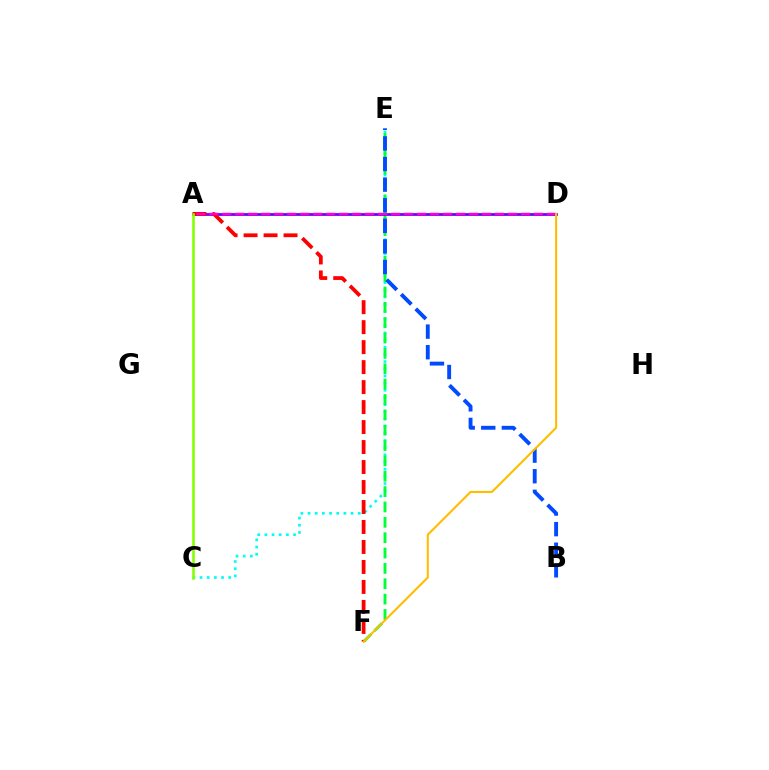{('C', 'E'): [{'color': '#00fff6', 'line_style': 'dotted', 'thickness': 1.95}], ('E', 'F'): [{'color': '#00ff39', 'line_style': 'dashed', 'thickness': 2.09}], ('A', 'D'): [{'color': '#7200ff', 'line_style': 'solid', 'thickness': 2.0}, {'color': '#ff00cf', 'line_style': 'dashed', 'thickness': 1.76}], ('A', 'F'): [{'color': '#ff0000', 'line_style': 'dashed', 'thickness': 2.71}], ('B', 'E'): [{'color': '#004bff', 'line_style': 'dashed', 'thickness': 2.8}], ('D', 'F'): [{'color': '#ffbd00', 'line_style': 'solid', 'thickness': 1.51}], ('A', 'C'): [{'color': '#84ff00', 'line_style': 'solid', 'thickness': 1.85}]}